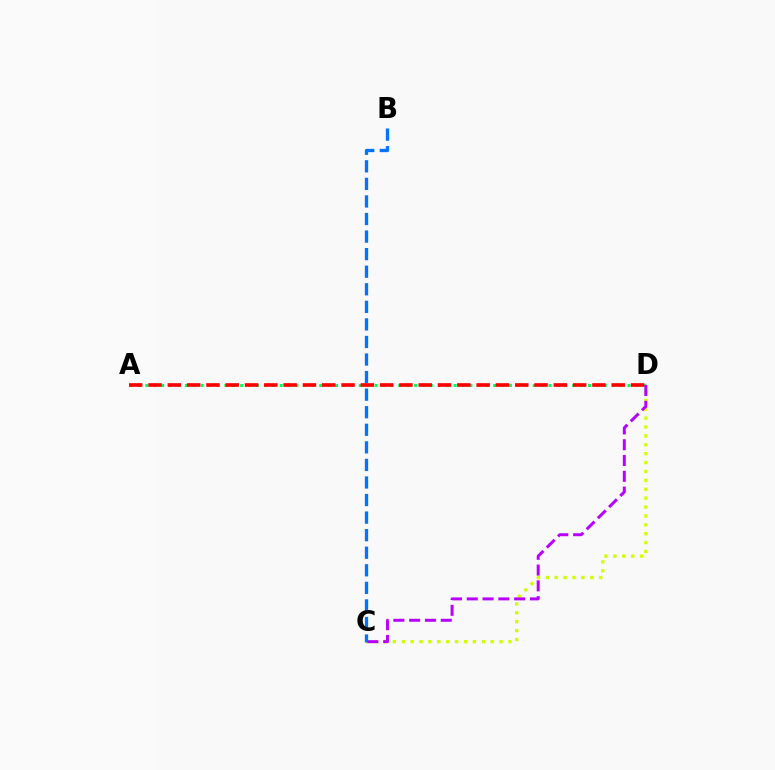{('A', 'D'): [{'color': '#00ff5c', 'line_style': 'dotted', 'thickness': 2.15}, {'color': '#ff0000', 'line_style': 'dashed', 'thickness': 2.62}], ('C', 'D'): [{'color': '#d1ff00', 'line_style': 'dotted', 'thickness': 2.42}, {'color': '#b900ff', 'line_style': 'dashed', 'thickness': 2.15}], ('B', 'C'): [{'color': '#0074ff', 'line_style': 'dashed', 'thickness': 2.39}]}